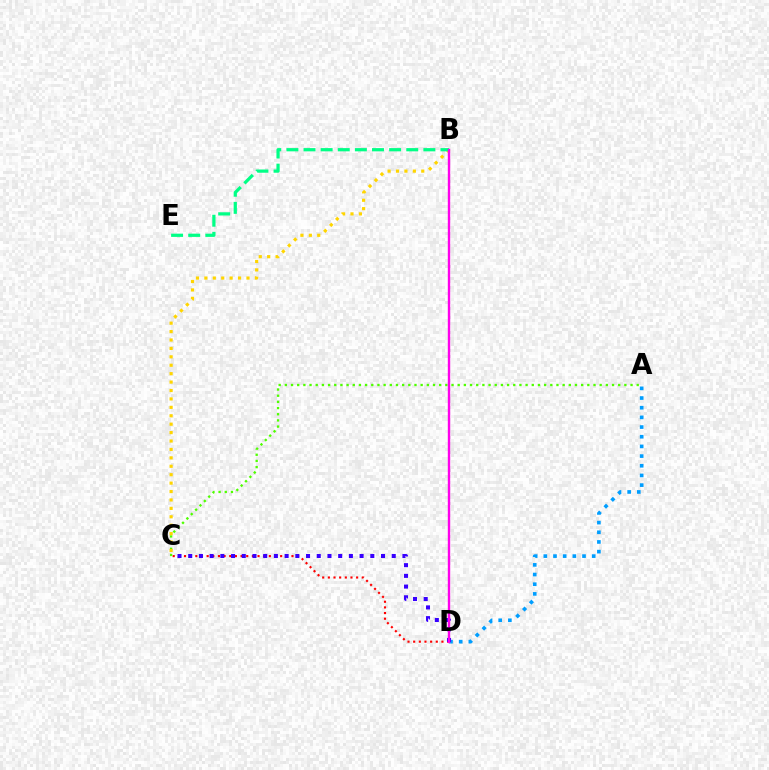{('A', 'D'): [{'color': '#009eff', 'line_style': 'dotted', 'thickness': 2.63}], ('C', 'D'): [{'color': '#ff0000', 'line_style': 'dotted', 'thickness': 1.54}, {'color': '#3700ff', 'line_style': 'dotted', 'thickness': 2.91}], ('A', 'C'): [{'color': '#4fff00', 'line_style': 'dotted', 'thickness': 1.68}], ('B', 'C'): [{'color': '#ffd500', 'line_style': 'dotted', 'thickness': 2.29}], ('B', 'E'): [{'color': '#00ff86', 'line_style': 'dashed', 'thickness': 2.33}], ('B', 'D'): [{'color': '#ff00ed', 'line_style': 'solid', 'thickness': 1.72}]}